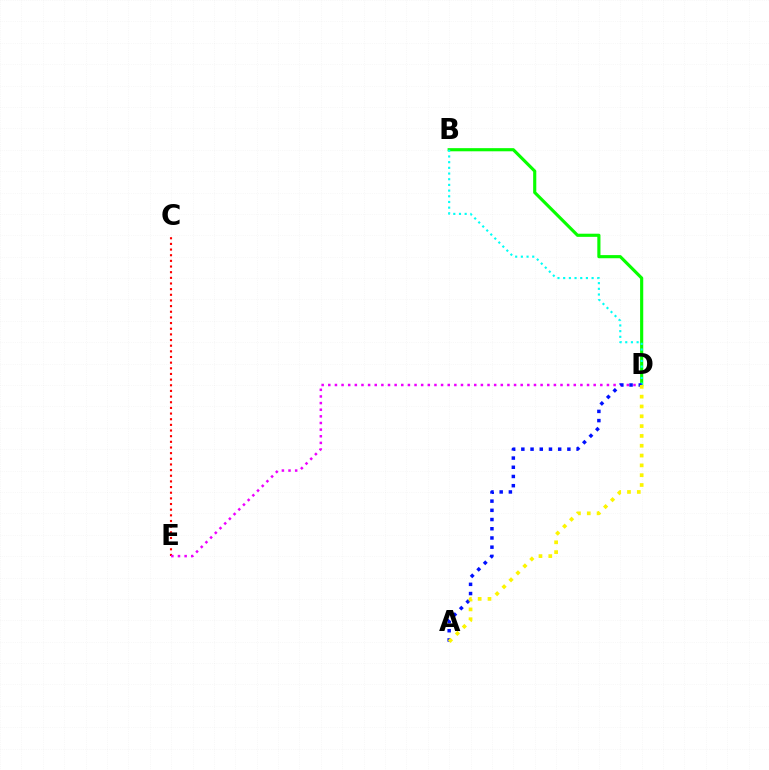{('C', 'E'): [{'color': '#ff0000', 'line_style': 'dotted', 'thickness': 1.54}], ('B', 'D'): [{'color': '#08ff00', 'line_style': 'solid', 'thickness': 2.26}, {'color': '#00fff6', 'line_style': 'dotted', 'thickness': 1.54}], ('D', 'E'): [{'color': '#ee00ff', 'line_style': 'dotted', 'thickness': 1.8}], ('A', 'D'): [{'color': '#0010ff', 'line_style': 'dotted', 'thickness': 2.5}, {'color': '#fcf500', 'line_style': 'dotted', 'thickness': 2.67}]}